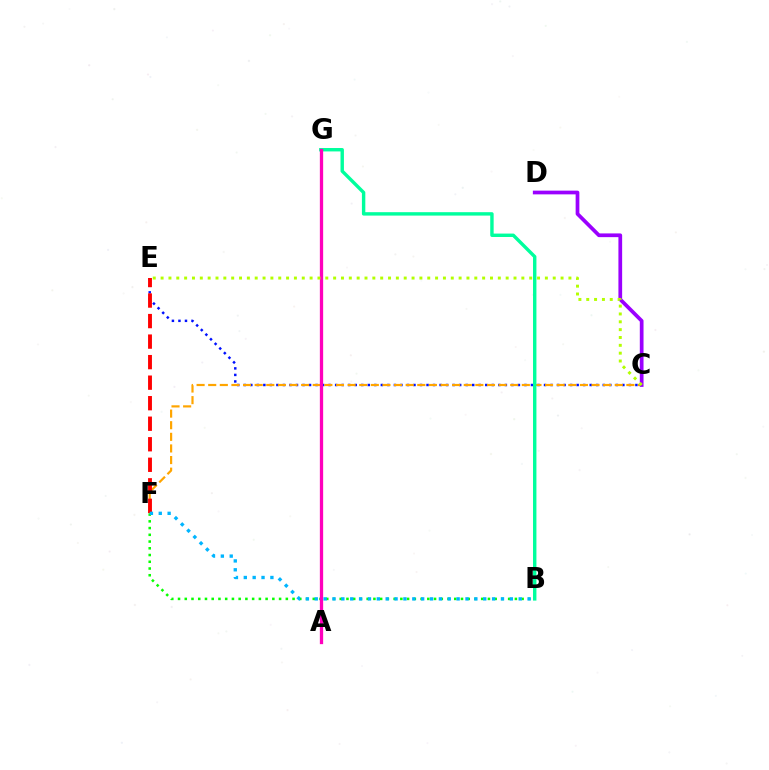{('C', 'E'): [{'color': '#0010ff', 'line_style': 'dotted', 'thickness': 1.77}, {'color': '#b3ff00', 'line_style': 'dotted', 'thickness': 2.13}], ('C', 'F'): [{'color': '#ffa500', 'line_style': 'dashed', 'thickness': 1.58}], ('E', 'F'): [{'color': '#ff0000', 'line_style': 'dashed', 'thickness': 2.79}], ('B', 'F'): [{'color': '#08ff00', 'line_style': 'dotted', 'thickness': 1.83}, {'color': '#00b5ff', 'line_style': 'dotted', 'thickness': 2.41}], ('C', 'D'): [{'color': '#9b00ff', 'line_style': 'solid', 'thickness': 2.68}], ('B', 'G'): [{'color': '#00ff9d', 'line_style': 'solid', 'thickness': 2.45}], ('A', 'G'): [{'color': '#ff00bd', 'line_style': 'solid', 'thickness': 2.37}]}